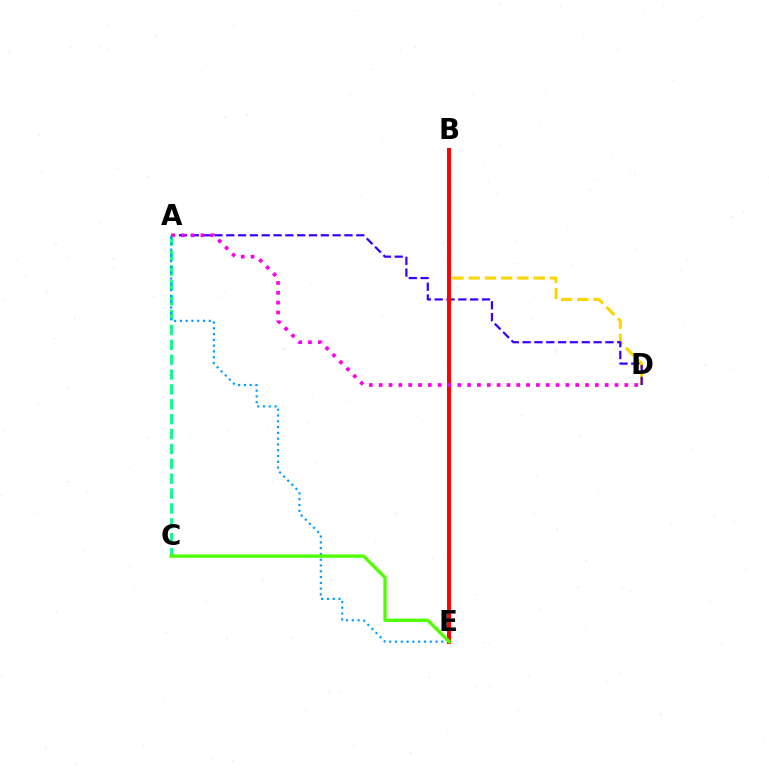{('B', 'D'): [{'color': '#ffd500', 'line_style': 'dashed', 'thickness': 2.21}], ('A', 'D'): [{'color': '#3700ff', 'line_style': 'dashed', 'thickness': 1.61}, {'color': '#ff00ed', 'line_style': 'dotted', 'thickness': 2.67}], ('A', 'C'): [{'color': '#00ff86', 'line_style': 'dashed', 'thickness': 2.02}], ('A', 'E'): [{'color': '#009eff', 'line_style': 'dotted', 'thickness': 1.57}], ('B', 'E'): [{'color': '#ff0000', 'line_style': 'solid', 'thickness': 2.86}], ('C', 'E'): [{'color': '#4fff00', 'line_style': 'solid', 'thickness': 2.4}]}